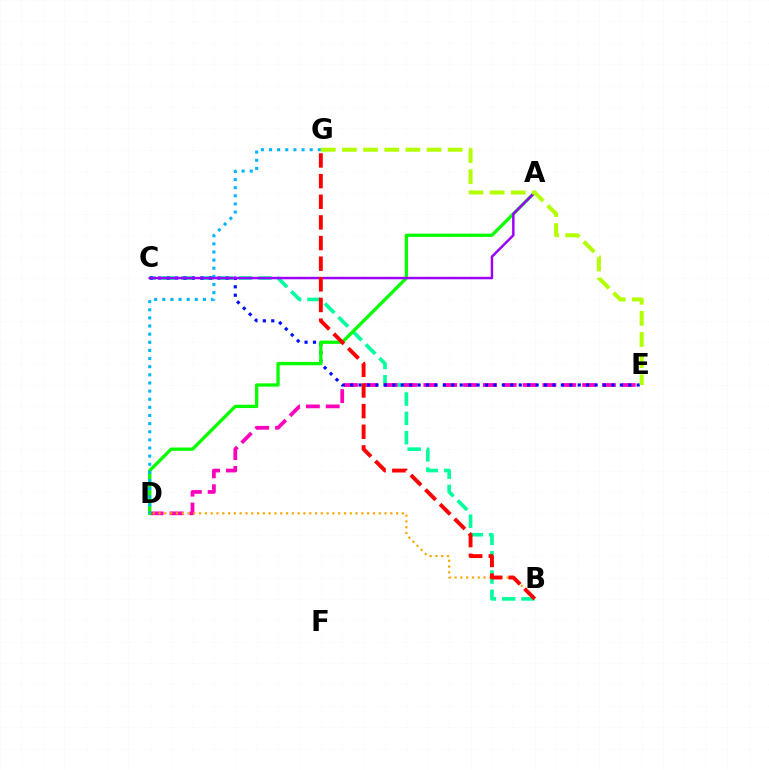{('B', 'C'): [{'color': '#00ff9d', 'line_style': 'dashed', 'thickness': 2.62}], ('D', 'E'): [{'color': '#ff00bd', 'line_style': 'dashed', 'thickness': 2.7}], ('C', 'E'): [{'color': '#0010ff', 'line_style': 'dotted', 'thickness': 2.29}], ('A', 'D'): [{'color': '#08ff00', 'line_style': 'solid', 'thickness': 2.38}], ('D', 'G'): [{'color': '#00b5ff', 'line_style': 'dotted', 'thickness': 2.21}], ('B', 'D'): [{'color': '#ffa500', 'line_style': 'dotted', 'thickness': 1.57}], ('A', 'C'): [{'color': '#9b00ff', 'line_style': 'solid', 'thickness': 1.77}], ('E', 'G'): [{'color': '#b3ff00', 'line_style': 'dashed', 'thickness': 2.88}], ('B', 'G'): [{'color': '#ff0000', 'line_style': 'dashed', 'thickness': 2.8}]}